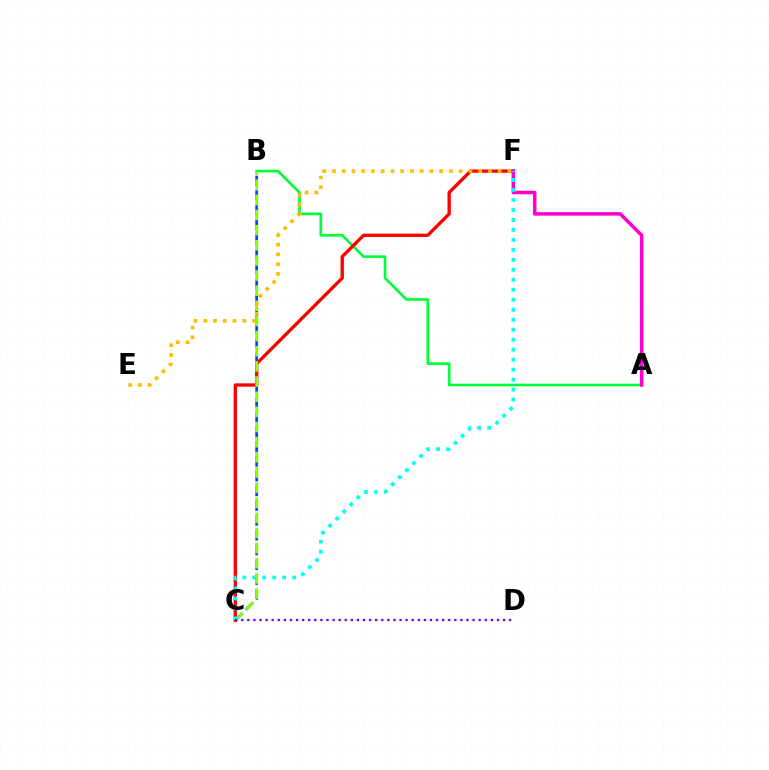{('B', 'C'): [{'color': '#004bff', 'line_style': 'dashed', 'thickness': 2.01}, {'color': '#84ff00', 'line_style': 'dashed', 'thickness': 2.06}], ('A', 'B'): [{'color': '#00ff39', 'line_style': 'solid', 'thickness': 1.91}], ('C', 'F'): [{'color': '#ff0000', 'line_style': 'solid', 'thickness': 2.4}, {'color': '#00fff6', 'line_style': 'dotted', 'thickness': 2.71}], ('A', 'F'): [{'color': '#ff00cf', 'line_style': 'solid', 'thickness': 2.53}], ('E', 'F'): [{'color': '#ffbd00', 'line_style': 'dotted', 'thickness': 2.65}], ('C', 'D'): [{'color': '#7200ff', 'line_style': 'dotted', 'thickness': 1.65}]}